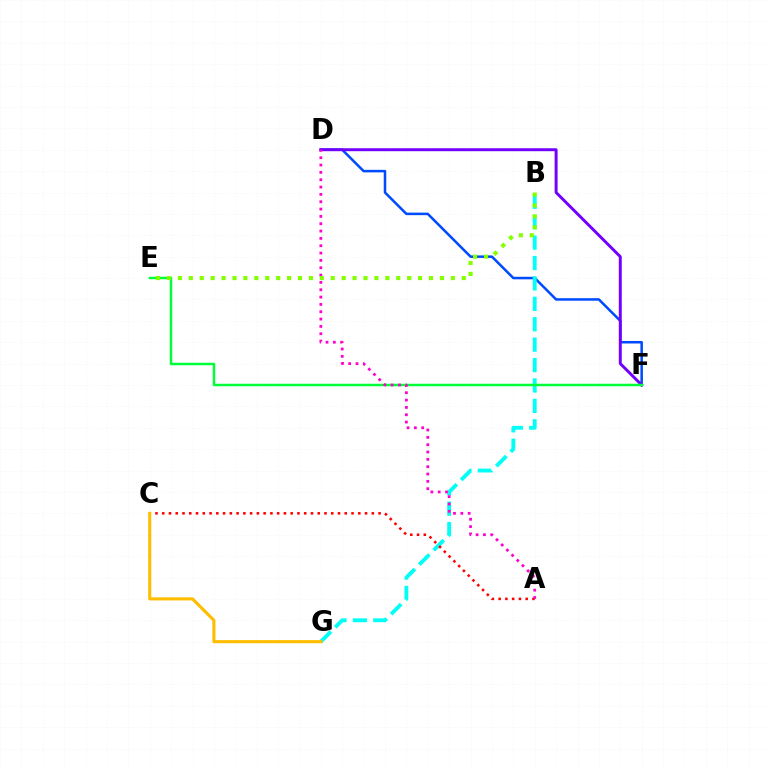{('D', 'F'): [{'color': '#004bff', 'line_style': 'solid', 'thickness': 1.82}, {'color': '#7200ff', 'line_style': 'solid', 'thickness': 2.13}], ('B', 'G'): [{'color': '#00fff6', 'line_style': 'dashed', 'thickness': 2.77}], ('E', 'F'): [{'color': '#00ff39', 'line_style': 'solid', 'thickness': 1.8}], ('A', 'C'): [{'color': '#ff0000', 'line_style': 'dotted', 'thickness': 1.84}], ('C', 'G'): [{'color': '#ffbd00', 'line_style': 'solid', 'thickness': 2.23}], ('A', 'D'): [{'color': '#ff00cf', 'line_style': 'dotted', 'thickness': 1.99}], ('B', 'E'): [{'color': '#84ff00', 'line_style': 'dotted', 'thickness': 2.97}]}